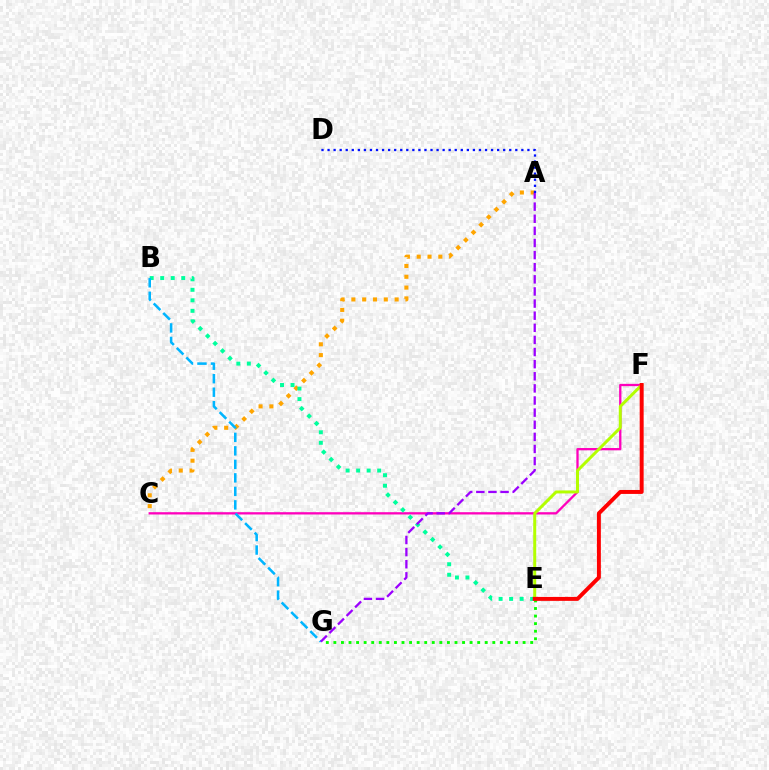{('E', 'G'): [{'color': '#08ff00', 'line_style': 'dotted', 'thickness': 2.06}], ('C', 'F'): [{'color': '#ff00bd', 'line_style': 'solid', 'thickness': 1.65}], ('A', 'C'): [{'color': '#ffa500', 'line_style': 'dotted', 'thickness': 2.94}], ('B', 'E'): [{'color': '#00ff9d', 'line_style': 'dotted', 'thickness': 2.86}], ('B', 'G'): [{'color': '#00b5ff', 'line_style': 'dashed', 'thickness': 1.83}], ('E', 'F'): [{'color': '#b3ff00', 'line_style': 'solid', 'thickness': 2.15}, {'color': '#ff0000', 'line_style': 'solid', 'thickness': 2.85}], ('A', 'G'): [{'color': '#9b00ff', 'line_style': 'dashed', 'thickness': 1.65}], ('A', 'D'): [{'color': '#0010ff', 'line_style': 'dotted', 'thickness': 1.65}]}